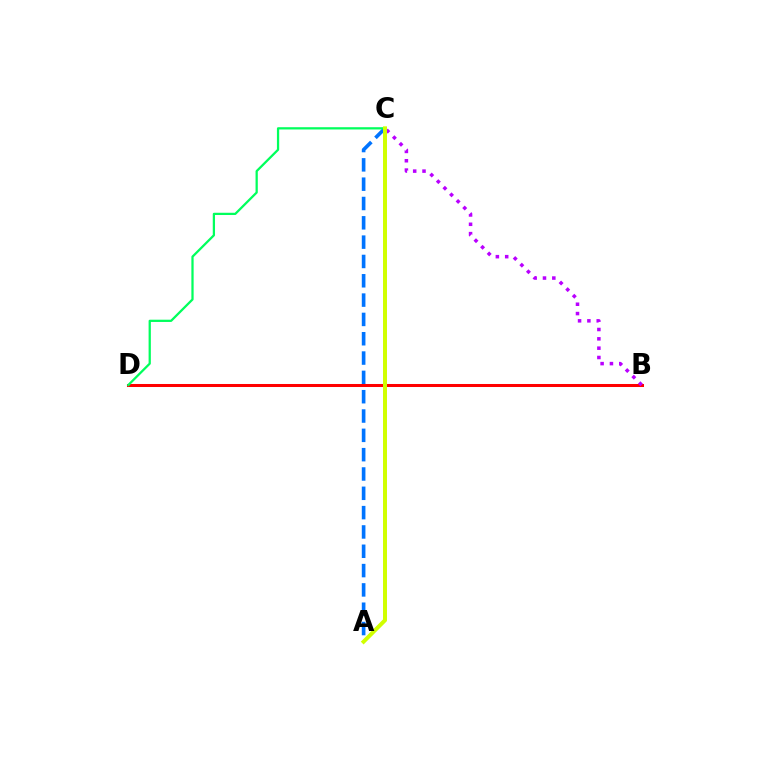{('A', 'C'): [{'color': '#0074ff', 'line_style': 'dashed', 'thickness': 2.62}, {'color': '#d1ff00', 'line_style': 'solid', 'thickness': 2.87}], ('B', 'D'): [{'color': '#ff0000', 'line_style': 'solid', 'thickness': 2.18}], ('B', 'C'): [{'color': '#b900ff', 'line_style': 'dotted', 'thickness': 2.54}], ('C', 'D'): [{'color': '#00ff5c', 'line_style': 'solid', 'thickness': 1.62}]}